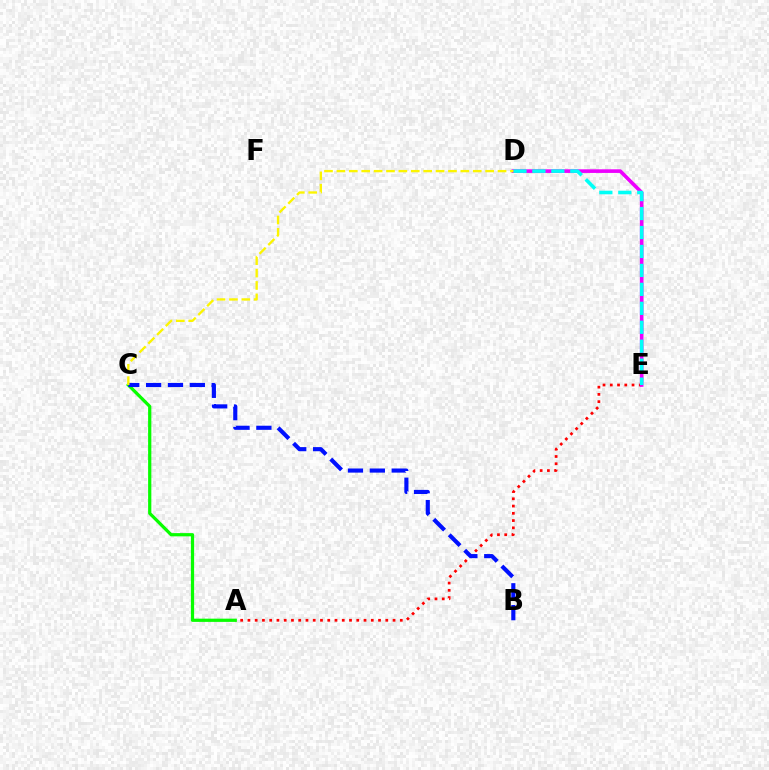{('A', 'E'): [{'color': '#ff0000', 'line_style': 'dotted', 'thickness': 1.97}], ('D', 'E'): [{'color': '#ee00ff', 'line_style': 'solid', 'thickness': 2.61}, {'color': '#00fff6', 'line_style': 'dashed', 'thickness': 2.57}], ('A', 'C'): [{'color': '#08ff00', 'line_style': 'solid', 'thickness': 2.32}], ('B', 'C'): [{'color': '#0010ff', 'line_style': 'dashed', 'thickness': 2.97}], ('C', 'D'): [{'color': '#fcf500', 'line_style': 'dashed', 'thickness': 1.68}]}